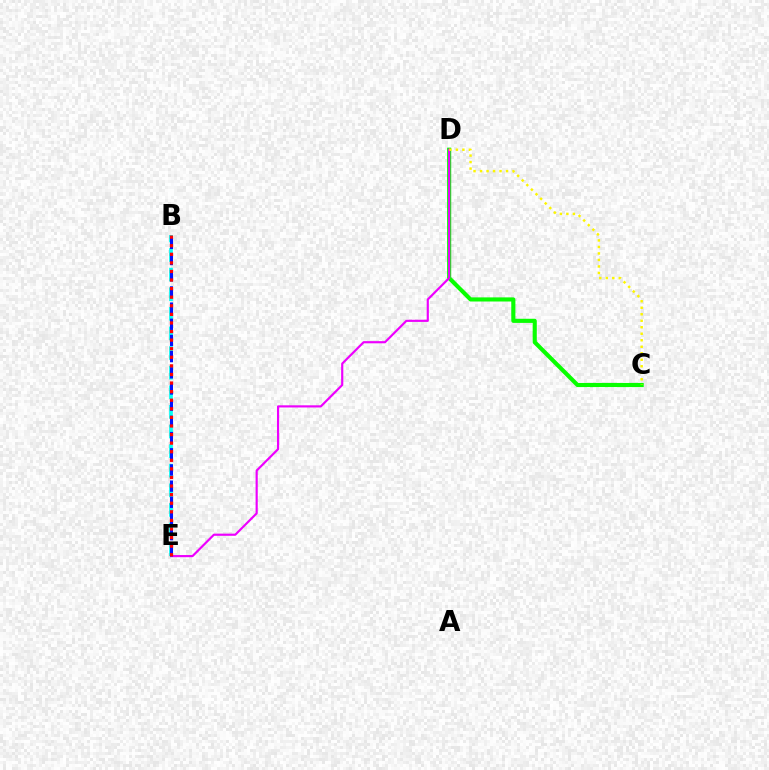{('C', 'D'): [{'color': '#08ff00', 'line_style': 'solid', 'thickness': 2.97}, {'color': '#fcf500', 'line_style': 'dotted', 'thickness': 1.77}], ('D', 'E'): [{'color': '#ee00ff', 'line_style': 'solid', 'thickness': 1.56}], ('B', 'E'): [{'color': '#00fff6', 'line_style': 'dashed', 'thickness': 2.66}, {'color': '#0010ff', 'line_style': 'dashed', 'thickness': 2.2}, {'color': '#ff0000', 'line_style': 'dotted', 'thickness': 2.33}]}